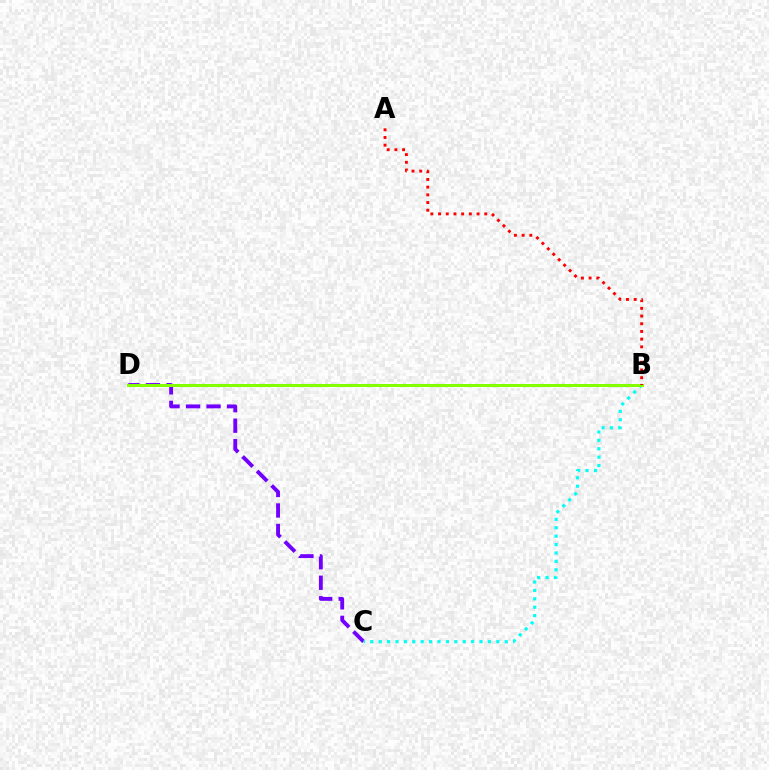{('C', 'D'): [{'color': '#7200ff', 'line_style': 'dashed', 'thickness': 2.79}], ('B', 'C'): [{'color': '#00fff6', 'line_style': 'dotted', 'thickness': 2.28}], ('B', 'D'): [{'color': '#84ff00', 'line_style': 'solid', 'thickness': 2.17}], ('A', 'B'): [{'color': '#ff0000', 'line_style': 'dotted', 'thickness': 2.09}]}